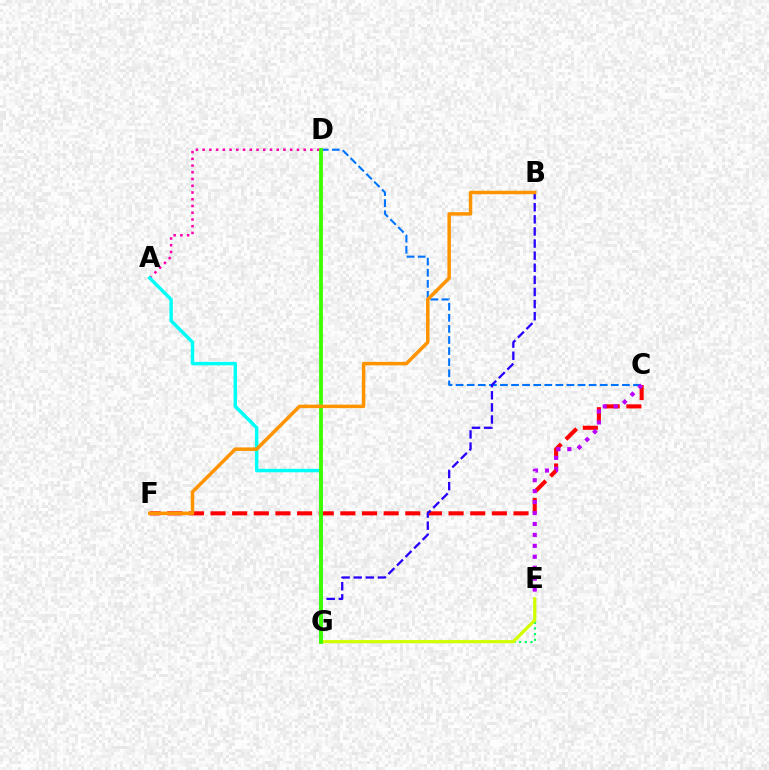{('C', 'D'): [{'color': '#0074ff', 'line_style': 'dashed', 'thickness': 1.51}], ('C', 'F'): [{'color': '#ff0000', 'line_style': 'dashed', 'thickness': 2.94}], ('C', 'E'): [{'color': '#b900ff', 'line_style': 'dotted', 'thickness': 2.97}], ('B', 'G'): [{'color': '#2500ff', 'line_style': 'dashed', 'thickness': 1.64}], ('E', 'G'): [{'color': '#00ff5c', 'line_style': 'dotted', 'thickness': 1.54}, {'color': '#d1ff00', 'line_style': 'solid', 'thickness': 2.29}], ('A', 'D'): [{'color': '#ff00ac', 'line_style': 'dotted', 'thickness': 1.83}], ('A', 'G'): [{'color': '#00fff6', 'line_style': 'solid', 'thickness': 2.48}], ('D', 'G'): [{'color': '#3dff00', 'line_style': 'solid', 'thickness': 2.76}], ('B', 'F'): [{'color': '#ff9400', 'line_style': 'solid', 'thickness': 2.52}]}